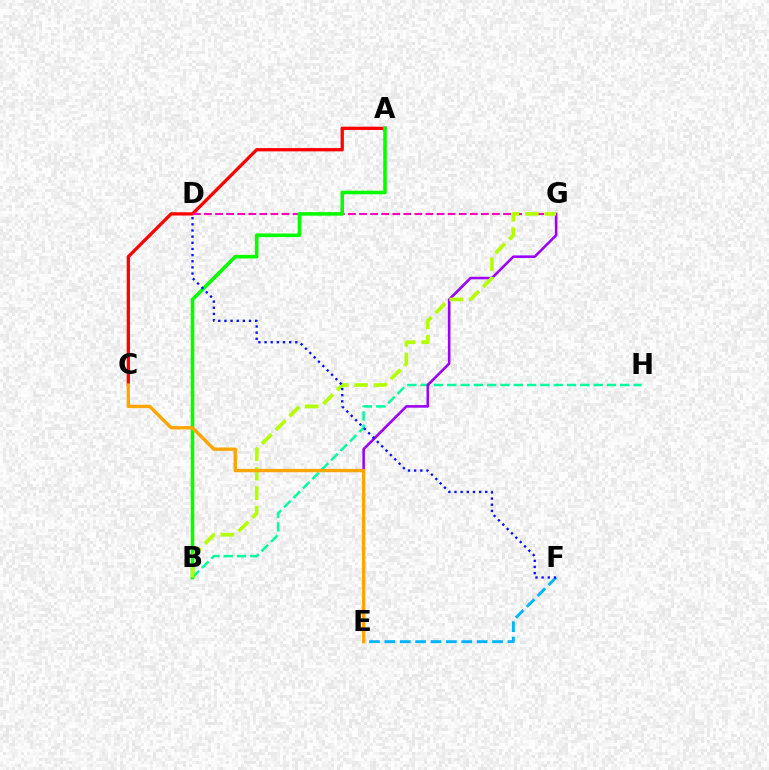{('A', 'C'): [{'color': '#ff0000', 'line_style': 'solid', 'thickness': 2.35}], ('B', 'H'): [{'color': '#00ff9d', 'line_style': 'dashed', 'thickness': 1.81}], ('E', 'F'): [{'color': '#00b5ff', 'line_style': 'dashed', 'thickness': 2.09}], ('D', 'G'): [{'color': '#ff00bd', 'line_style': 'dashed', 'thickness': 1.5}], ('A', 'B'): [{'color': '#08ff00', 'line_style': 'solid', 'thickness': 2.59}], ('E', 'G'): [{'color': '#9b00ff', 'line_style': 'solid', 'thickness': 1.85}], ('B', 'G'): [{'color': '#b3ff00', 'line_style': 'dashed', 'thickness': 2.64}], ('C', 'E'): [{'color': '#ffa500', 'line_style': 'solid', 'thickness': 2.42}], ('D', 'F'): [{'color': '#0010ff', 'line_style': 'dotted', 'thickness': 1.67}]}